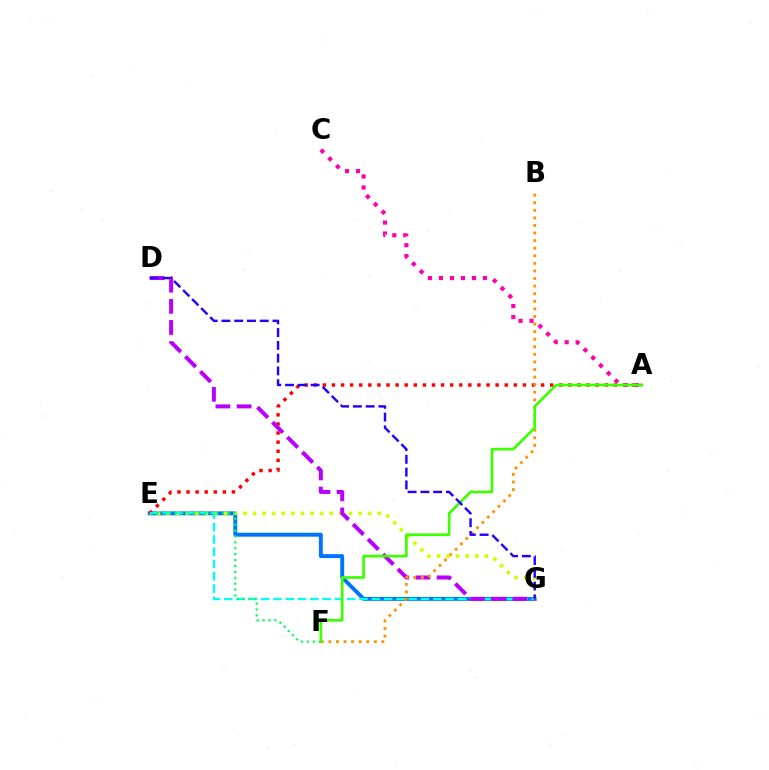{('E', 'G'): [{'color': '#0074ff', 'line_style': 'solid', 'thickness': 2.82}, {'color': '#d1ff00', 'line_style': 'dotted', 'thickness': 2.61}, {'color': '#00fff6', 'line_style': 'dashed', 'thickness': 1.67}], ('A', 'E'): [{'color': '#ff0000', 'line_style': 'dotted', 'thickness': 2.47}], ('A', 'C'): [{'color': '#ff00ac', 'line_style': 'dotted', 'thickness': 2.99}], ('D', 'G'): [{'color': '#b900ff', 'line_style': 'dashed', 'thickness': 2.87}, {'color': '#2500ff', 'line_style': 'dashed', 'thickness': 1.74}], ('B', 'F'): [{'color': '#ff9400', 'line_style': 'dotted', 'thickness': 2.06}], ('E', 'F'): [{'color': '#00ff5c', 'line_style': 'dotted', 'thickness': 1.6}], ('A', 'F'): [{'color': '#3dff00', 'line_style': 'solid', 'thickness': 1.93}]}